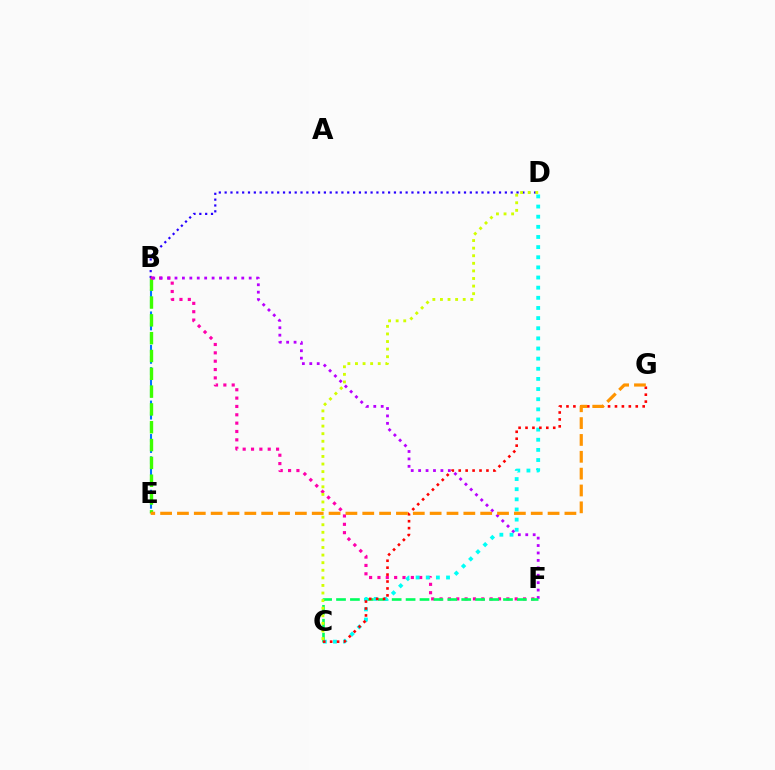{('B', 'E'): [{'color': '#0074ff', 'line_style': 'dashed', 'thickness': 1.51}, {'color': '#3dff00', 'line_style': 'dashed', 'thickness': 2.42}], ('B', 'D'): [{'color': '#2500ff', 'line_style': 'dotted', 'thickness': 1.59}], ('B', 'F'): [{'color': '#ff00ac', 'line_style': 'dotted', 'thickness': 2.27}, {'color': '#b900ff', 'line_style': 'dotted', 'thickness': 2.02}], ('C', 'F'): [{'color': '#00ff5c', 'line_style': 'dashed', 'thickness': 1.89}], ('C', 'D'): [{'color': '#00fff6', 'line_style': 'dotted', 'thickness': 2.75}, {'color': '#d1ff00', 'line_style': 'dotted', 'thickness': 2.06}], ('C', 'G'): [{'color': '#ff0000', 'line_style': 'dotted', 'thickness': 1.88}], ('E', 'G'): [{'color': '#ff9400', 'line_style': 'dashed', 'thickness': 2.29}]}